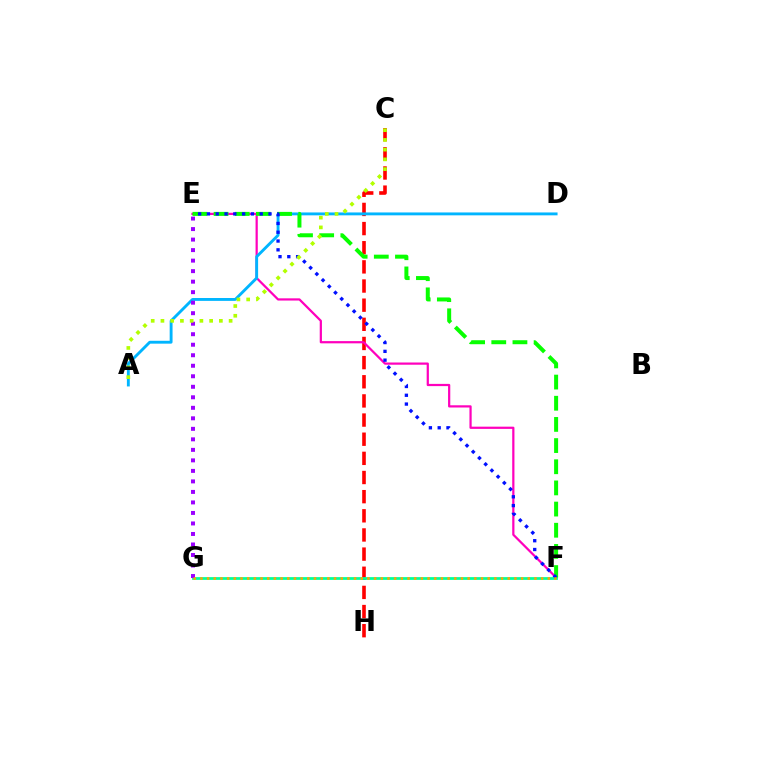{('C', 'H'): [{'color': '#ff0000', 'line_style': 'dashed', 'thickness': 2.6}], ('E', 'F'): [{'color': '#ff00bd', 'line_style': 'solid', 'thickness': 1.6}, {'color': '#08ff00', 'line_style': 'dashed', 'thickness': 2.88}, {'color': '#0010ff', 'line_style': 'dotted', 'thickness': 2.39}], ('F', 'G'): [{'color': '#00ff9d', 'line_style': 'solid', 'thickness': 1.99}, {'color': '#ffa500', 'line_style': 'dotted', 'thickness': 1.81}], ('A', 'D'): [{'color': '#00b5ff', 'line_style': 'solid', 'thickness': 2.07}], ('E', 'G'): [{'color': '#9b00ff', 'line_style': 'dotted', 'thickness': 2.86}], ('A', 'C'): [{'color': '#b3ff00', 'line_style': 'dotted', 'thickness': 2.65}]}